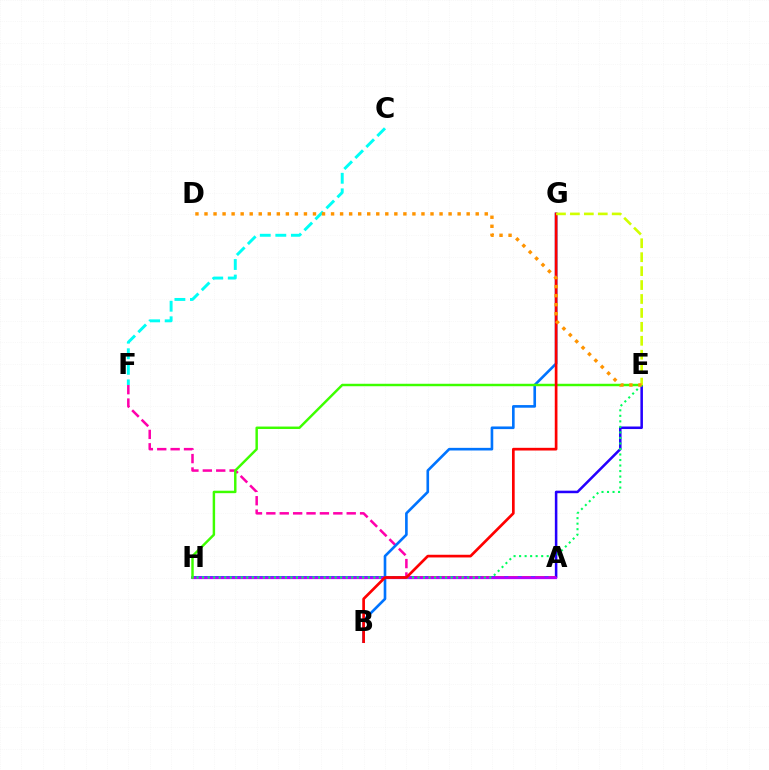{('E', 'H'): [{'color': '#2500ff', 'line_style': 'solid', 'thickness': 1.83}, {'color': '#3dff00', 'line_style': 'solid', 'thickness': 1.77}, {'color': '#00ff5c', 'line_style': 'dotted', 'thickness': 1.5}], ('A', 'F'): [{'color': '#ff00ac', 'line_style': 'dashed', 'thickness': 1.82}], ('B', 'G'): [{'color': '#0074ff', 'line_style': 'solid', 'thickness': 1.9}, {'color': '#ff0000', 'line_style': 'solid', 'thickness': 1.94}], ('A', 'H'): [{'color': '#b900ff', 'line_style': 'solid', 'thickness': 1.61}], ('C', 'F'): [{'color': '#00fff6', 'line_style': 'dashed', 'thickness': 2.11}], ('E', 'G'): [{'color': '#d1ff00', 'line_style': 'dashed', 'thickness': 1.89}], ('D', 'E'): [{'color': '#ff9400', 'line_style': 'dotted', 'thickness': 2.46}]}